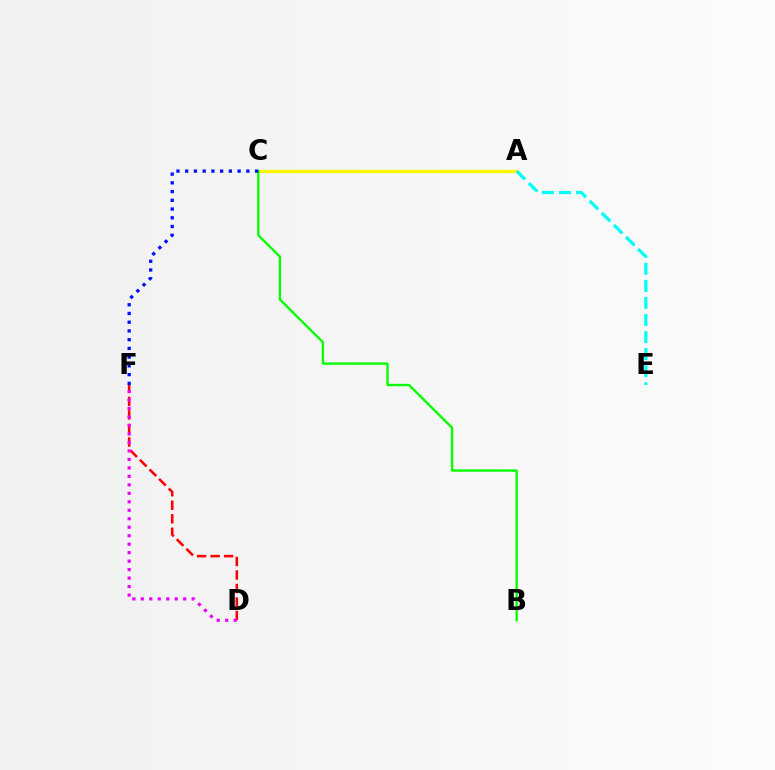{('A', 'C'): [{'color': '#fcf500', 'line_style': 'solid', 'thickness': 2.37}], ('B', 'C'): [{'color': '#08ff00', 'line_style': 'solid', 'thickness': 1.71}], ('D', 'F'): [{'color': '#ff0000', 'line_style': 'dashed', 'thickness': 1.84}, {'color': '#ee00ff', 'line_style': 'dotted', 'thickness': 2.3}], ('C', 'F'): [{'color': '#0010ff', 'line_style': 'dotted', 'thickness': 2.37}], ('A', 'E'): [{'color': '#00fff6', 'line_style': 'dashed', 'thickness': 2.32}]}